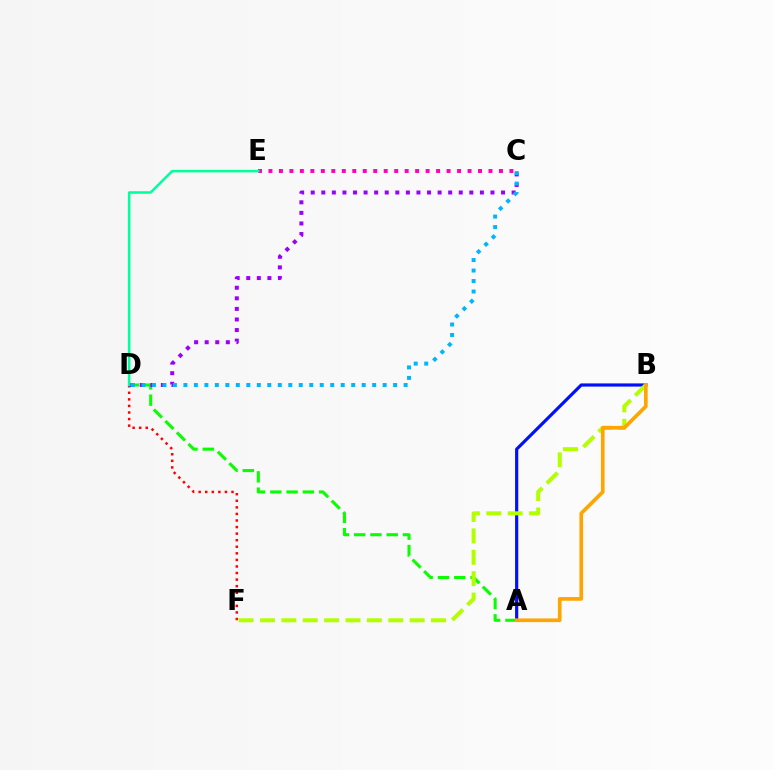{('C', 'E'): [{'color': '#ff00bd', 'line_style': 'dotted', 'thickness': 2.85}], ('A', 'B'): [{'color': '#0010ff', 'line_style': 'solid', 'thickness': 2.29}, {'color': '#ffa500', 'line_style': 'solid', 'thickness': 2.64}], ('A', 'D'): [{'color': '#08ff00', 'line_style': 'dashed', 'thickness': 2.21}], ('D', 'F'): [{'color': '#ff0000', 'line_style': 'dotted', 'thickness': 1.78}], ('B', 'F'): [{'color': '#b3ff00', 'line_style': 'dashed', 'thickness': 2.9}], ('C', 'D'): [{'color': '#9b00ff', 'line_style': 'dotted', 'thickness': 2.87}, {'color': '#00b5ff', 'line_style': 'dotted', 'thickness': 2.85}], ('D', 'E'): [{'color': '#00ff9d', 'line_style': 'solid', 'thickness': 1.83}]}